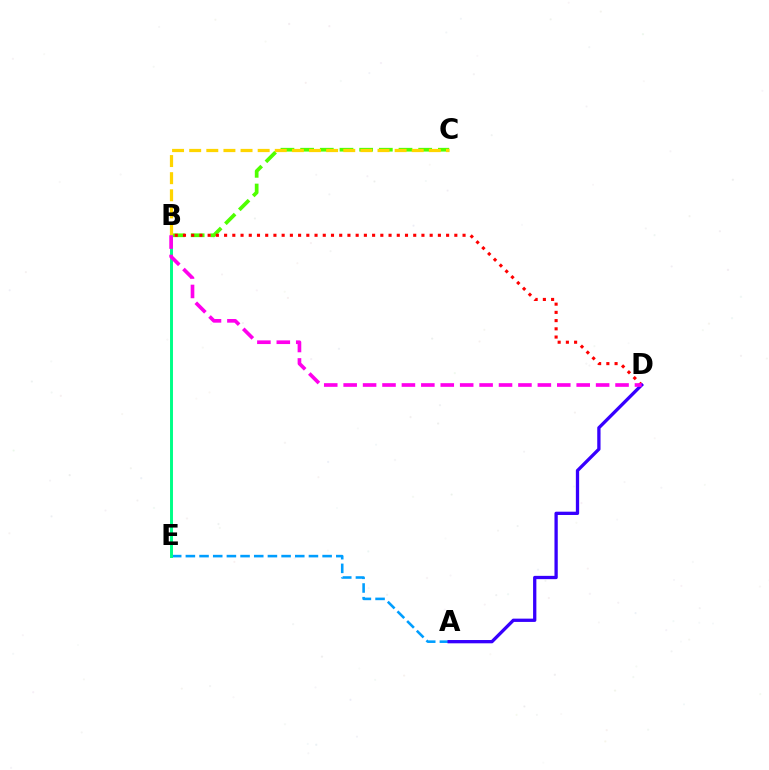{('A', 'E'): [{'color': '#009eff', 'line_style': 'dashed', 'thickness': 1.86}], ('B', 'C'): [{'color': '#4fff00', 'line_style': 'dashed', 'thickness': 2.67}, {'color': '#ffd500', 'line_style': 'dashed', 'thickness': 2.33}], ('B', 'E'): [{'color': '#00ff86', 'line_style': 'solid', 'thickness': 2.12}], ('B', 'D'): [{'color': '#ff0000', 'line_style': 'dotted', 'thickness': 2.23}, {'color': '#ff00ed', 'line_style': 'dashed', 'thickness': 2.64}], ('A', 'D'): [{'color': '#3700ff', 'line_style': 'solid', 'thickness': 2.37}]}